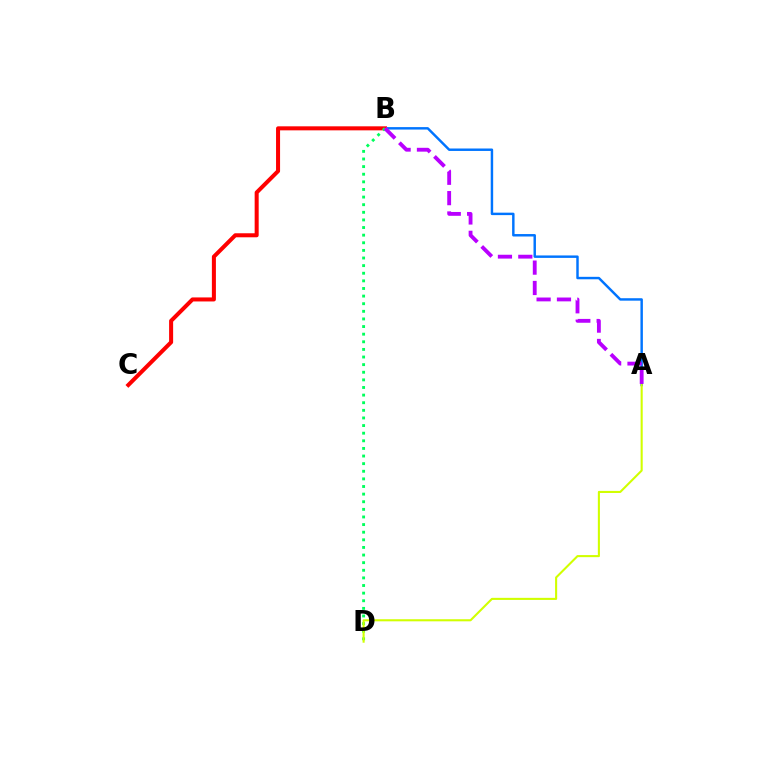{('A', 'B'): [{'color': '#0074ff', 'line_style': 'solid', 'thickness': 1.76}, {'color': '#b900ff', 'line_style': 'dashed', 'thickness': 2.77}], ('B', 'C'): [{'color': '#ff0000', 'line_style': 'solid', 'thickness': 2.9}], ('B', 'D'): [{'color': '#00ff5c', 'line_style': 'dotted', 'thickness': 2.07}], ('A', 'D'): [{'color': '#d1ff00', 'line_style': 'solid', 'thickness': 1.5}]}